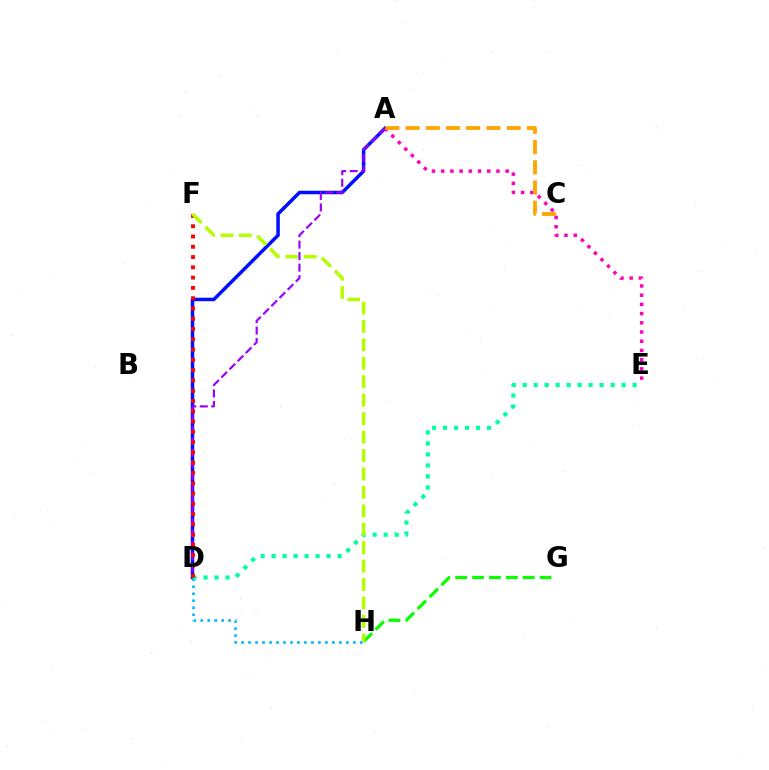{('D', 'H'): [{'color': '#00b5ff', 'line_style': 'dotted', 'thickness': 1.9}], ('A', 'D'): [{'color': '#0010ff', 'line_style': 'solid', 'thickness': 2.53}, {'color': '#9b00ff', 'line_style': 'dashed', 'thickness': 1.56}], ('A', 'E'): [{'color': '#ff00bd', 'line_style': 'dotted', 'thickness': 2.5}], ('G', 'H'): [{'color': '#08ff00', 'line_style': 'dashed', 'thickness': 2.29}], ('A', 'C'): [{'color': '#ffa500', 'line_style': 'dashed', 'thickness': 2.75}], ('D', 'E'): [{'color': '#00ff9d', 'line_style': 'dotted', 'thickness': 2.99}], ('D', 'F'): [{'color': '#ff0000', 'line_style': 'dotted', 'thickness': 2.79}], ('F', 'H'): [{'color': '#b3ff00', 'line_style': 'dashed', 'thickness': 2.5}]}